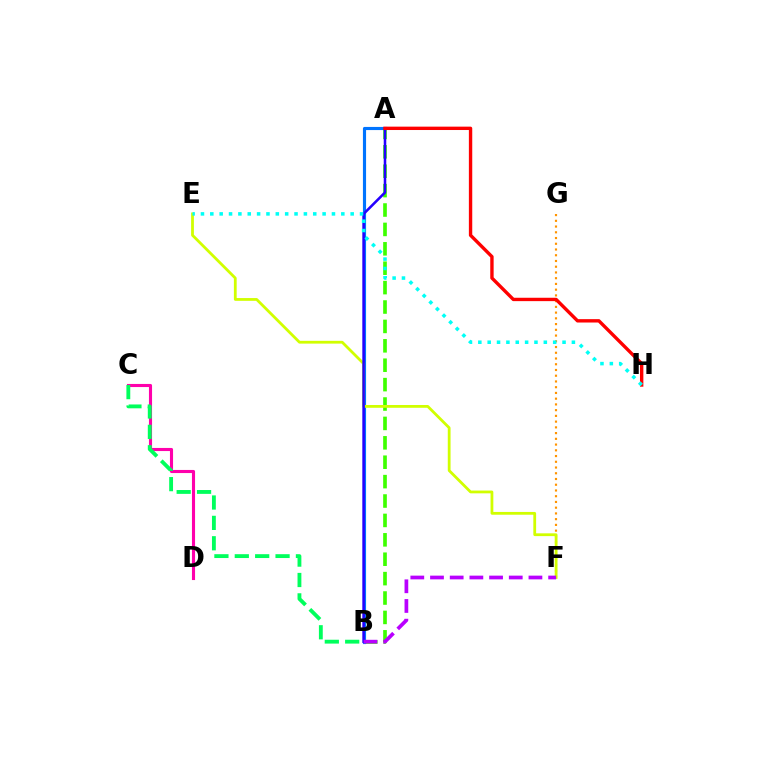{('C', 'D'): [{'color': '#ff00ac', 'line_style': 'solid', 'thickness': 2.23}], ('A', 'B'): [{'color': '#3dff00', 'line_style': 'dashed', 'thickness': 2.64}, {'color': '#0074ff', 'line_style': 'solid', 'thickness': 2.26}, {'color': '#2500ff', 'line_style': 'solid', 'thickness': 1.84}], ('F', 'G'): [{'color': '#ff9400', 'line_style': 'dotted', 'thickness': 1.56}], ('E', 'F'): [{'color': '#d1ff00', 'line_style': 'solid', 'thickness': 2.01}], ('A', 'H'): [{'color': '#ff0000', 'line_style': 'solid', 'thickness': 2.43}], ('B', 'F'): [{'color': '#b900ff', 'line_style': 'dashed', 'thickness': 2.67}], ('B', 'C'): [{'color': '#00ff5c', 'line_style': 'dashed', 'thickness': 2.77}], ('E', 'H'): [{'color': '#00fff6', 'line_style': 'dotted', 'thickness': 2.54}]}